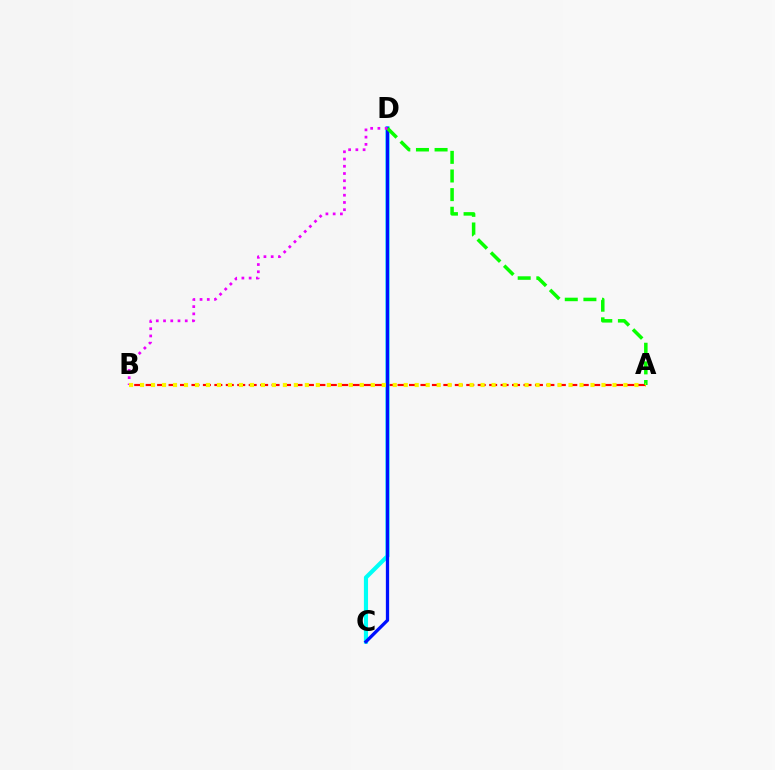{('A', 'B'): [{'color': '#ff0000', 'line_style': 'dashed', 'thickness': 1.56}, {'color': '#fcf500', 'line_style': 'dotted', 'thickness': 2.98}], ('C', 'D'): [{'color': '#00fff6', 'line_style': 'solid', 'thickness': 2.98}, {'color': '#0010ff', 'line_style': 'solid', 'thickness': 2.36}], ('A', 'D'): [{'color': '#08ff00', 'line_style': 'dashed', 'thickness': 2.53}], ('B', 'D'): [{'color': '#ee00ff', 'line_style': 'dotted', 'thickness': 1.97}]}